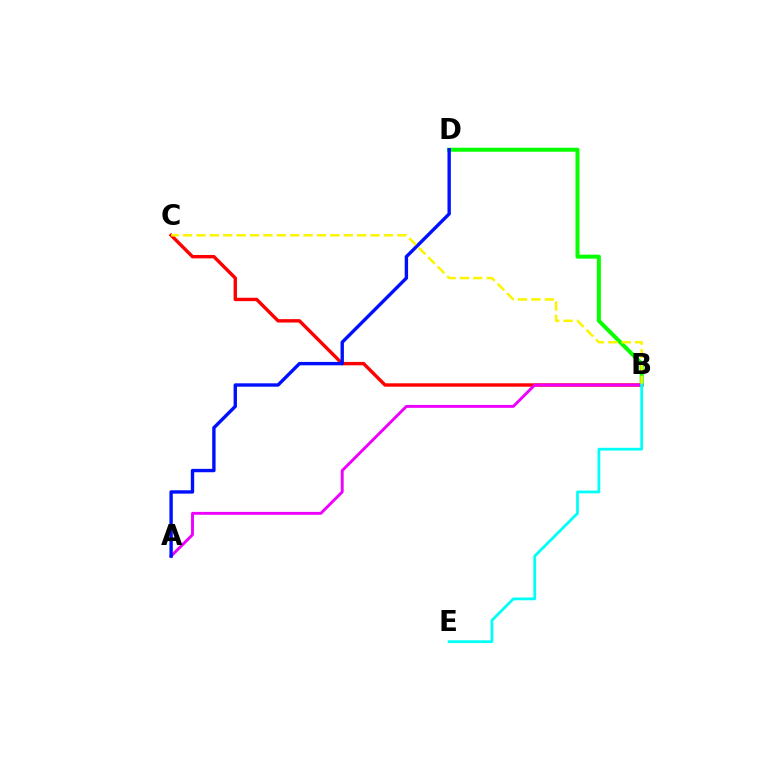{('B', 'C'): [{'color': '#ff0000', 'line_style': 'solid', 'thickness': 2.44}, {'color': '#fcf500', 'line_style': 'dashed', 'thickness': 1.82}], ('B', 'D'): [{'color': '#08ff00', 'line_style': 'solid', 'thickness': 2.88}], ('A', 'B'): [{'color': '#ee00ff', 'line_style': 'solid', 'thickness': 2.09}], ('A', 'D'): [{'color': '#0010ff', 'line_style': 'solid', 'thickness': 2.43}], ('B', 'E'): [{'color': '#00fff6', 'line_style': 'solid', 'thickness': 1.99}]}